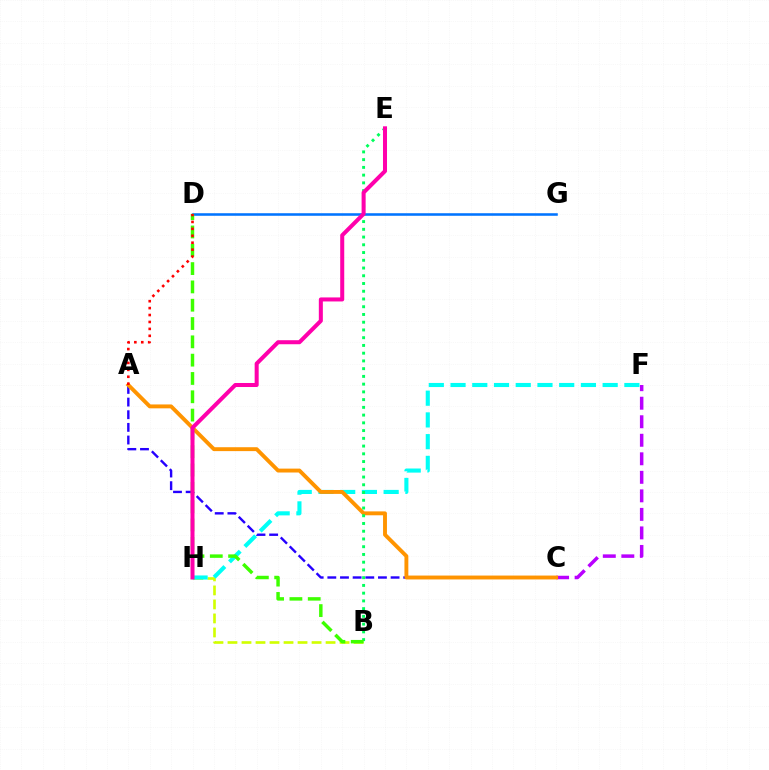{('A', 'C'): [{'color': '#2500ff', 'line_style': 'dashed', 'thickness': 1.72}, {'color': '#ff9400', 'line_style': 'solid', 'thickness': 2.8}], ('B', 'H'): [{'color': '#d1ff00', 'line_style': 'dashed', 'thickness': 1.9}], ('C', 'F'): [{'color': '#b900ff', 'line_style': 'dashed', 'thickness': 2.52}], ('F', 'H'): [{'color': '#00fff6', 'line_style': 'dashed', 'thickness': 2.95}], ('D', 'G'): [{'color': '#0074ff', 'line_style': 'solid', 'thickness': 1.84}], ('B', 'E'): [{'color': '#00ff5c', 'line_style': 'dotted', 'thickness': 2.1}], ('B', 'D'): [{'color': '#3dff00', 'line_style': 'dashed', 'thickness': 2.49}], ('E', 'H'): [{'color': '#ff00ac', 'line_style': 'solid', 'thickness': 2.9}], ('A', 'D'): [{'color': '#ff0000', 'line_style': 'dotted', 'thickness': 1.88}]}